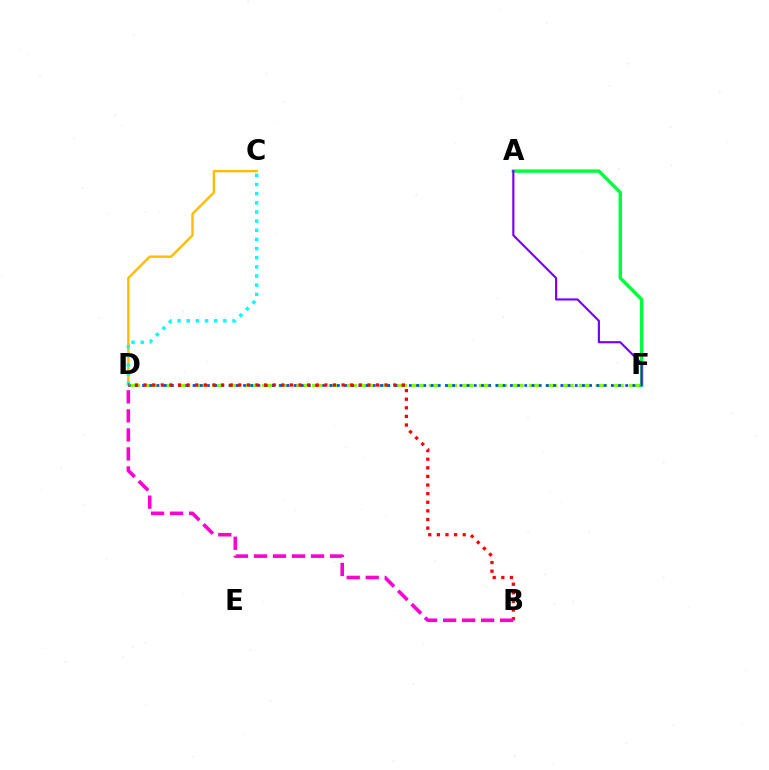{('D', 'F'): [{'color': '#84ff00', 'line_style': 'dashed', 'thickness': 2.27}, {'color': '#004bff', 'line_style': 'dotted', 'thickness': 1.96}], ('C', 'D'): [{'color': '#ffbd00', 'line_style': 'solid', 'thickness': 1.73}, {'color': '#00fff6', 'line_style': 'dotted', 'thickness': 2.49}], ('A', 'F'): [{'color': '#00ff39', 'line_style': 'solid', 'thickness': 2.44}, {'color': '#7200ff', 'line_style': 'solid', 'thickness': 1.54}], ('B', 'D'): [{'color': '#ff0000', 'line_style': 'dotted', 'thickness': 2.34}, {'color': '#ff00cf', 'line_style': 'dashed', 'thickness': 2.58}]}